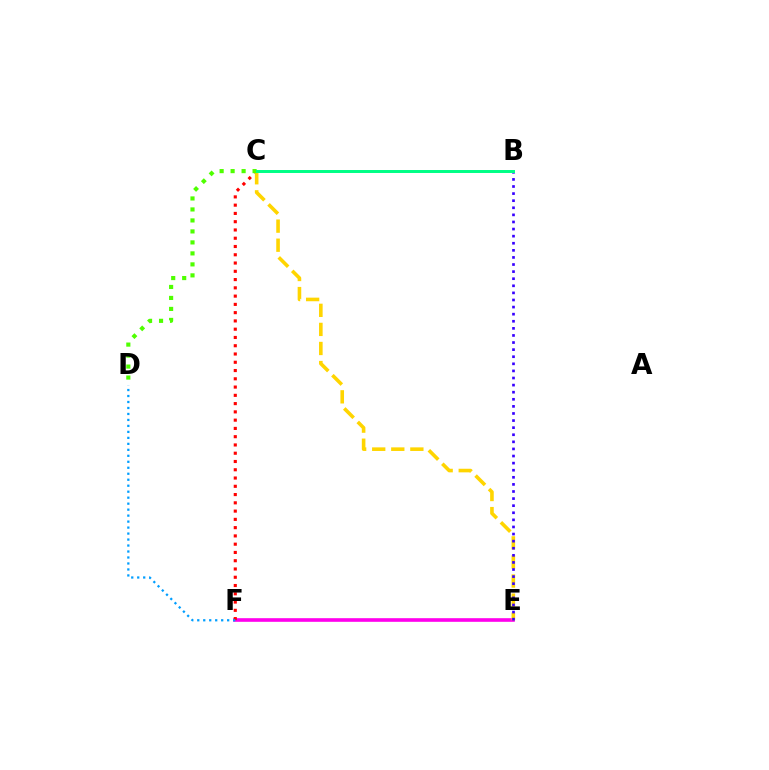{('E', 'F'): [{'color': '#ff00ed', 'line_style': 'solid', 'thickness': 2.61}], ('C', 'F'): [{'color': '#ff0000', 'line_style': 'dotted', 'thickness': 2.25}], ('C', 'E'): [{'color': '#ffd500', 'line_style': 'dashed', 'thickness': 2.59}], ('C', 'D'): [{'color': '#4fff00', 'line_style': 'dotted', 'thickness': 2.99}], ('D', 'F'): [{'color': '#009eff', 'line_style': 'dotted', 'thickness': 1.62}], ('B', 'E'): [{'color': '#3700ff', 'line_style': 'dotted', 'thickness': 1.93}], ('B', 'C'): [{'color': '#00ff86', 'line_style': 'solid', 'thickness': 2.14}]}